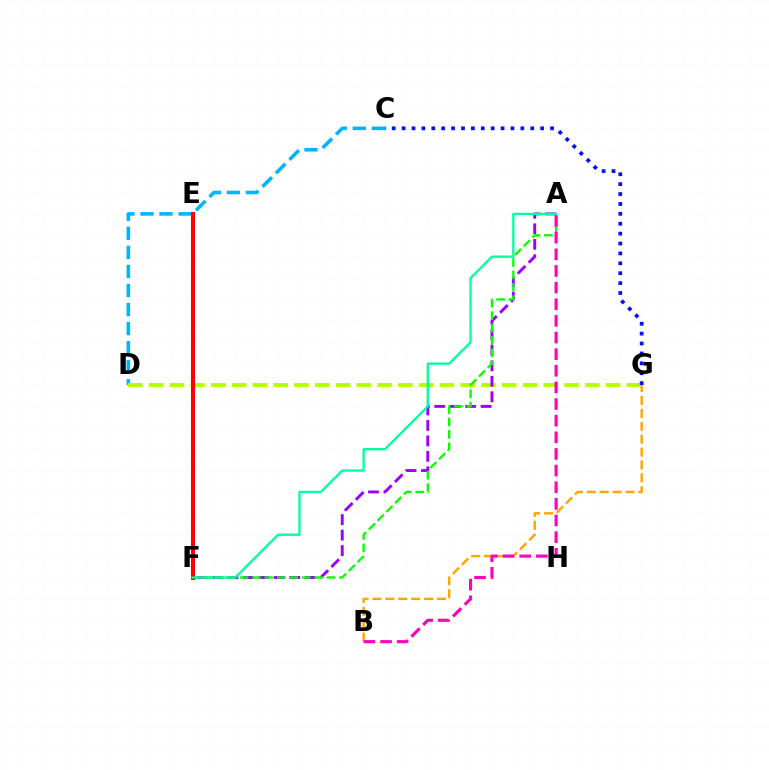{('C', 'D'): [{'color': '#00b5ff', 'line_style': 'dashed', 'thickness': 2.59}], ('D', 'G'): [{'color': '#b3ff00', 'line_style': 'dashed', 'thickness': 2.82}], ('C', 'G'): [{'color': '#0010ff', 'line_style': 'dotted', 'thickness': 2.69}], ('B', 'G'): [{'color': '#ffa500', 'line_style': 'dashed', 'thickness': 1.75}], ('A', 'F'): [{'color': '#9b00ff', 'line_style': 'dashed', 'thickness': 2.1}, {'color': '#08ff00', 'line_style': 'dashed', 'thickness': 1.69}, {'color': '#00ff9d', 'line_style': 'solid', 'thickness': 1.67}], ('E', 'F'): [{'color': '#ff0000', 'line_style': 'solid', 'thickness': 2.92}], ('A', 'B'): [{'color': '#ff00bd', 'line_style': 'dashed', 'thickness': 2.26}]}